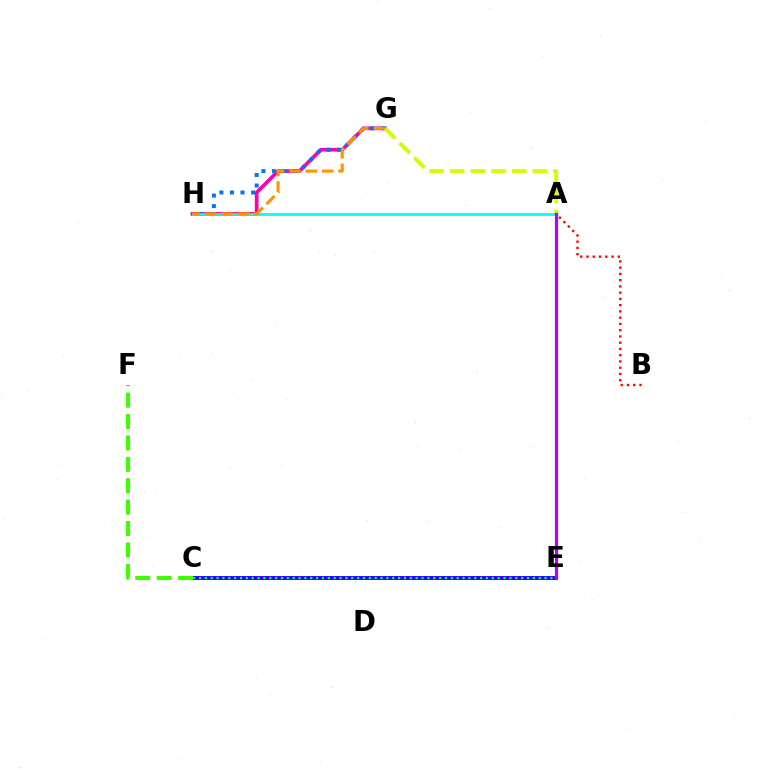{('G', 'H'): [{'color': '#ff00ac', 'line_style': 'solid', 'thickness': 2.67}, {'color': '#0074ff', 'line_style': 'dotted', 'thickness': 2.87}, {'color': '#ff9400', 'line_style': 'dashed', 'thickness': 2.22}], ('A', 'G'): [{'color': '#d1ff00', 'line_style': 'dashed', 'thickness': 2.81}], ('A', 'H'): [{'color': '#00fff6', 'line_style': 'solid', 'thickness': 1.97}], ('C', 'E'): [{'color': '#2500ff', 'line_style': 'solid', 'thickness': 2.82}, {'color': '#00ff5c', 'line_style': 'dotted', 'thickness': 1.59}], ('A', 'B'): [{'color': '#ff0000', 'line_style': 'dotted', 'thickness': 1.7}], ('A', 'E'): [{'color': '#b900ff', 'line_style': 'solid', 'thickness': 2.29}], ('C', 'F'): [{'color': '#3dff00', 'line_style': 'dashed', 'thickness': 2.91}]}